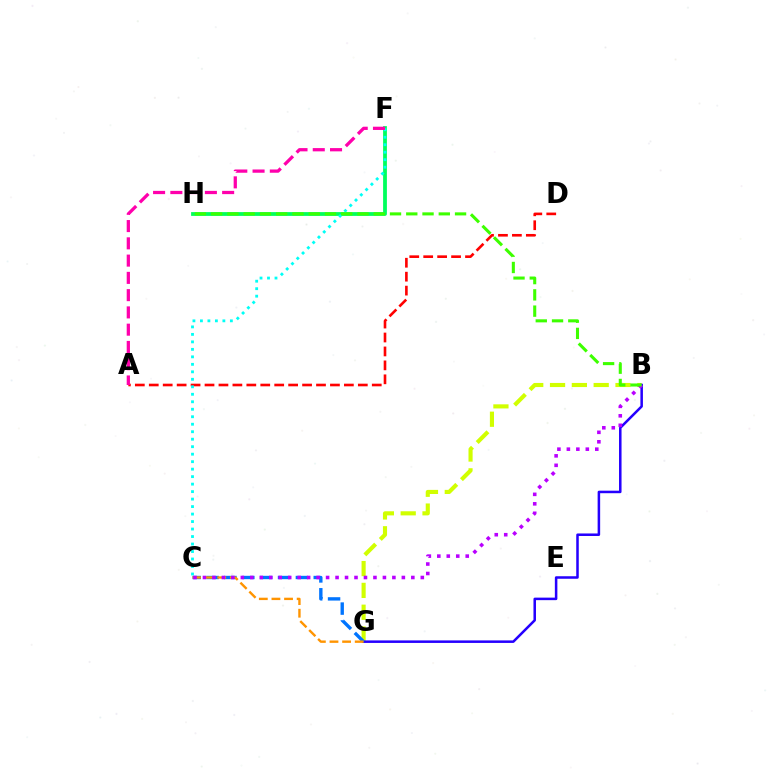{('B', 'G'): [{'color': '#d1ff00', 'line_style': 'dashed', 'thickness': 2.97}, {'color': '#2500ff', 'line_style': 'solid', 'thickness': 1.82}], ('A', 'D'): [{'color': '#ff0000', 'line_style': 'dashed', 'thickness': 1.89}], ('F', 'H'): [{'color': '#00ff5c', 'line_style': 'solid', 'thickness': 2.72}], ('C', 'G'): [{'color': '#0074ff', 'line_style': 'dashed', 'thickness': 2.43}, {'color': '#ff9400', 'line_style': 'dashed', 'thickness': 1.71}], ('C', 'F'): [{'color': '#00fff6', 'line_style': 'dotted', 'thickness': 2.03}], ('B', 'C'): [{'color': '#b900ff', 'line_style': 'dotted', 'thickness': 2.57}], ('B', 'H'): [{'color': '#3dff00', 'line_style': 'dashed', 'thickness': 2.21}], ('A', 'F'): [{'color': '#ff00ac', 'line_style': 'dashed', 'thickness': 2.35}]}